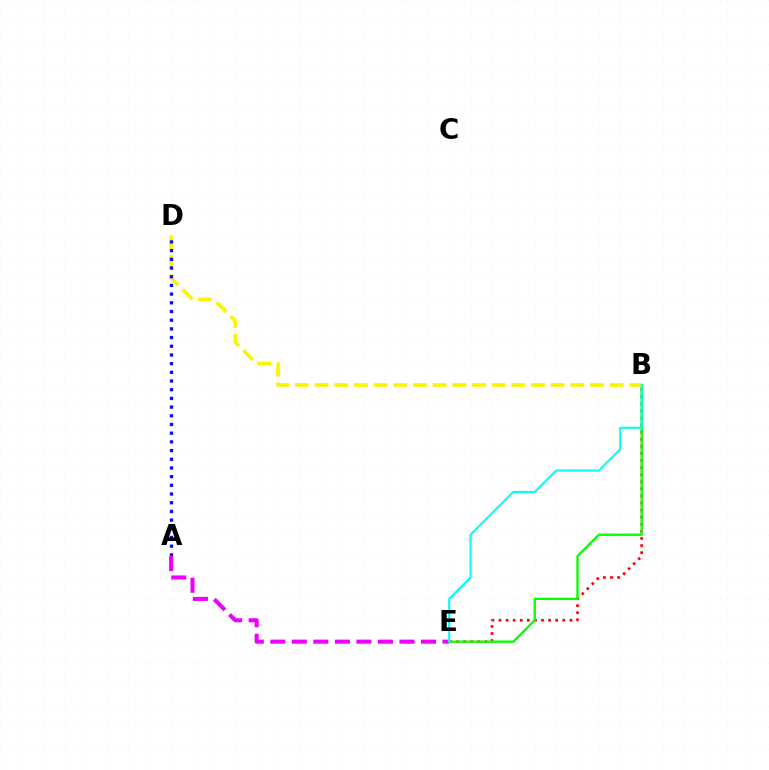{('B', 'E'): [{'color': '#ff0000', 'line_style': 'dotted', 'thickness': 1.93}, {'color': '#08ff00', 'line_style': 'solid', 'thickness': 1.68}, {'color': '#00fff6', 'line_style': 'solid', 'thickness': 1.51}], ('B', 'D'): [{'color': '#fcf500', 'line_style': 'dashed', 'thickness': 2.67}], ('A', 'D'): [{'color': '#0010ff', 'line_style': 'dotted', 'thickness': 2.36}], ('A', 'E'): [{'color': '#ee00ff', 'line_style': 'dashed', 'thickness': 2.92}]}